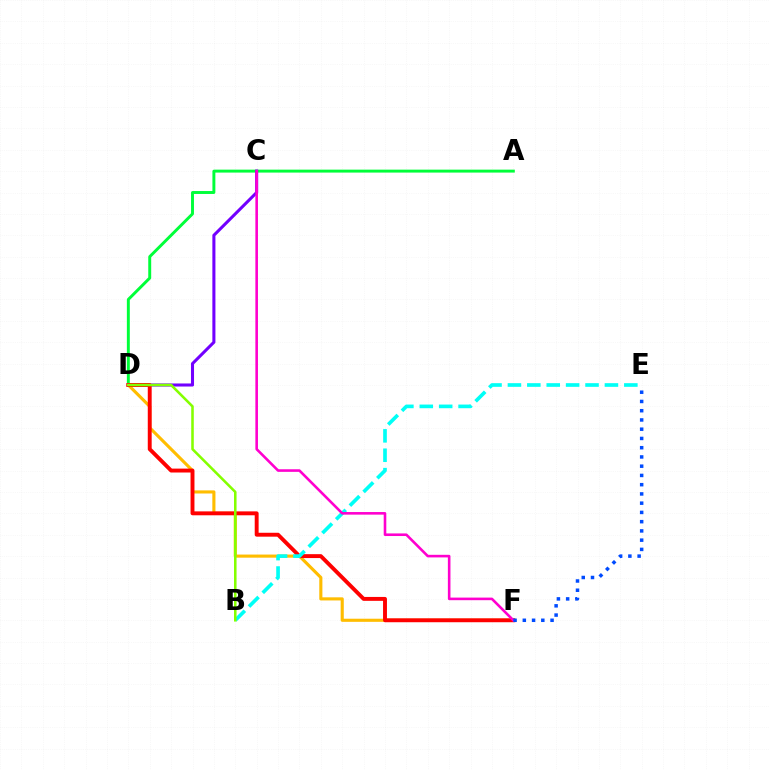{('A', 'D'): [{'color': '#00ff39', 'line_style': 'solid', 'thickness': 2.12}], ('C', 'D'): [{'color': '#7200ff', 'line_style': 'solid', 'thickness': 2.2}], ('D', 'F'): [{'color': '#ffbd00', 'line_style': 'solid', 'thickness': 2.24}, {'color': '#ff0000', 'line_style': 'solid', 'thickness': 2.81}], ('B', 'E'): [{'color': '#00fff6', 'line_style': 'dashed', 'thickness': 2.64}], ('B', 'D'): [{'color': '#84ff00', 'line_style': 'solid', 'thickness': 1.84}], ('C', 'F'): [{'color': '#ff00cf', 'line_style': 'solid', 'thickness': 1.87}], ('E', 'F'): [{'color': '#004bff', 'line_style': 'dotted', 'thickness': 2.51}]}